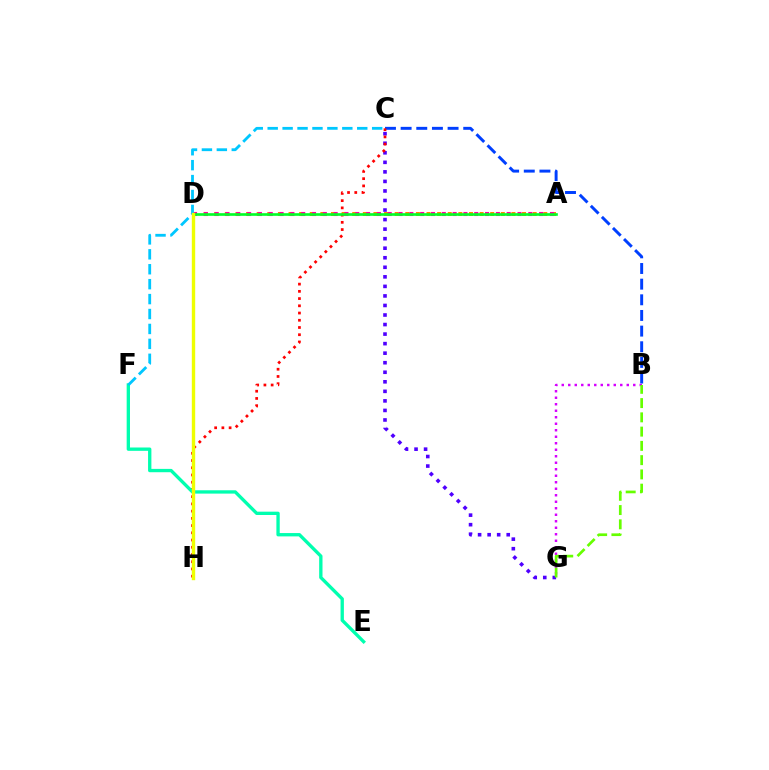{('B', 'C'): [{'color': '#003fff', 'line_style': 'dashed', 'thickness': 2.13}], ('C', 'G'): [{'color': '#4f00ff', 'line_style': 'dotted', 'thickness': 2.59}], ('A', 'D'): [{'color': '#ff8800', 'line_style': 'dotted', 'thickness': 2.88}, {'color': '#ff00a0', 'line_style': 'dotted', 'thickness': 2.94}, {'color': '#00ff27', 'line_style': 'solid', 'thickness': 1.91}], ('C', 'H'): [{'color': '#ff0000', 'line_style': 'dotted', 'thickness': 1.96}], ('E', 'F'): [{'color': '#00ffaf', 'line_style': 'solid', 'thickness': 2.4}], ('C', 'F'): [{'color': '#00c7ff', 'line_style': 'dashed', 'thickness': 2.03}], ('B', 'G'): [{'color': '#d600ff', 'line_style': 'dotted', 'thickness': 1.77}, {'color': '#66ff00', 'line_style': 'dashed', 'thickness': 1.94}], ('D', 'H'): [{'color': '#eeff00', 'line_style': 'solid', 'thickness': 2.44}]}